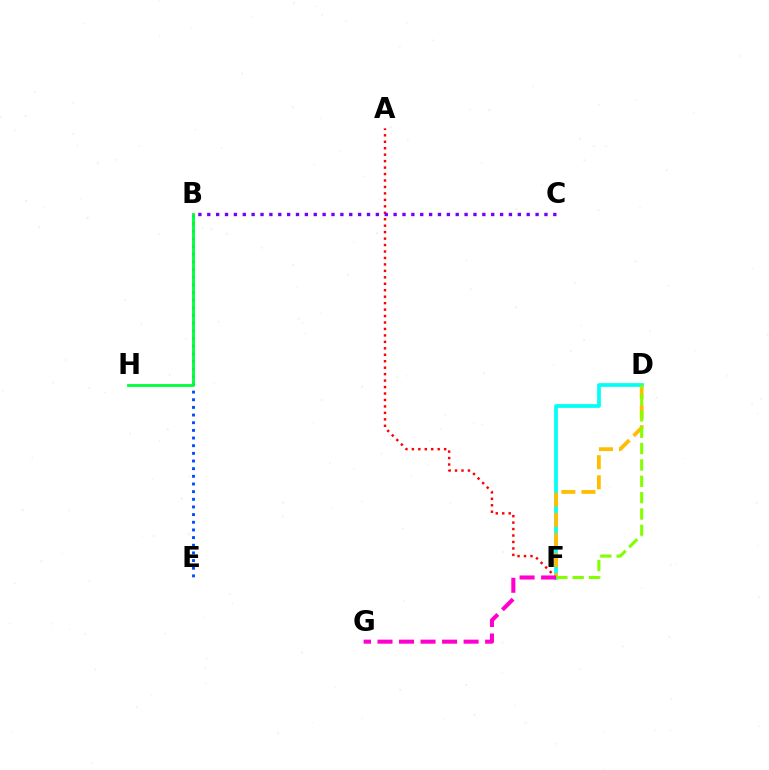{('A', 'F'): [{'color': '#ff0000', 'line_style': 'dotted', 'thickness': 1.75}], ('D', 'F'): [{'color': '#00fff6', 'line_style': 'solid', 'thickness': 2.68}, {'color': '#ffbd00', 'line_style': 'dashed', 'thickness': 2.73}, {'color': '#84ff00', 'line_style': 'dashed', 'thickness': 2.22}], ('B', 'C'): [{'color': '#7200ff', 'line_style': 'dotted', 'thickness': 2.41}], ('B', 'E'): [{'color': '#004bff', 'line_style': 'dotted', 'thickness': 2.08}], ('B', 'H'): [{'color': '#00ff39', 'line_style': 'solid', 'thickness': 2.04}], ('F', 'G'): [{'color': '#ff00cf', 'line_style': 'dashed', 'thickness': 2.92}]}